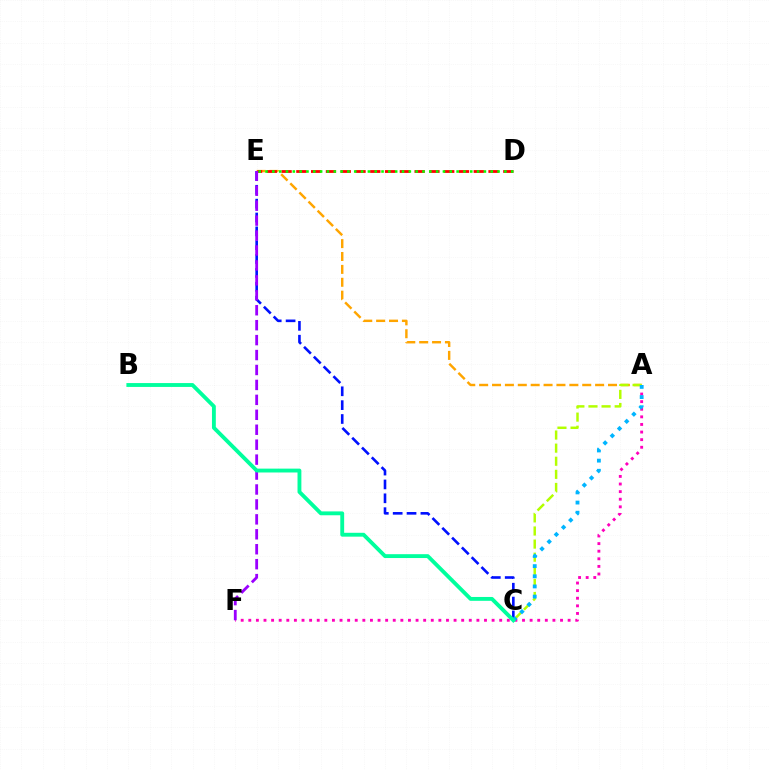{('A', 'E'): [{'color': '#ffa500', 'line_style': 'dashed', 'thickness': 1.75}], ('D', 'E'): [{'color': '#ff0000', 'line_style': 'dashed', 'thickness': 2.01}, {'color': '#08ff00', 'line_style': 'dotted', 'thickness': 1.85}], ('A', 'C'): [{'color': '#b3ff00', 'line_style': 'dashed', 'thickness': 1.78}, {'color': '#00b5ff', 'line_style': 'dotted', 'thickness': 2.76}], ('A', 'F'): [{'color': '#ff00bd', 'line_style': 'dotted', 'thickness': 2.07}], ('C', 'E'): [{'color': '#0010ff', 'line_style': 'dashed', 'thickness': 1.88}], ('E', 'F'): [{'color': '#9b00ff', 'line_style': 'dashed', 'thickness': 2.03}], ('B', 'C'): [{'color': '#00ff9d', 'line_style': 'solid', 'thickness': 2.78}]}